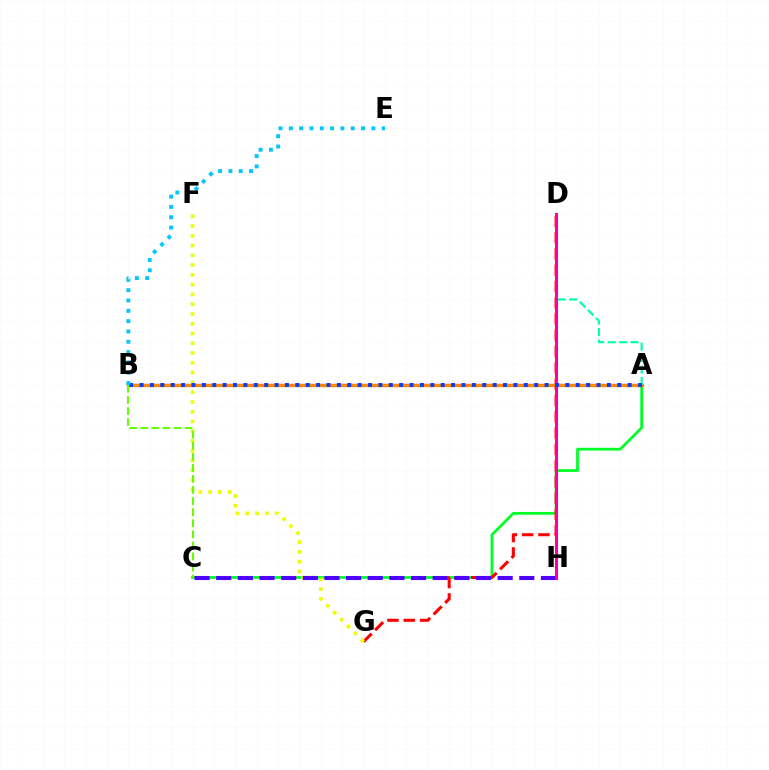{('A', 'C'): [{'color': '#00ff27', 'line_style': 'solid', 'thickness': 1.99}], ('A', 'B'): [{'color': '#d600ff', 'line_style': 'solid', 'thickness': 1.57}, {'color': '#ff8800', 'line_style': 'solid', 'thickness': 2.42}, {'color': '#003fff', 'line_style': 'dotted', 'thickness': 2.82}], ('D', 'G'): [{'color': '#ff0000', 'line_style': 'dashed', 'thickness': 2.21}], ('A', 'D'): [{'color': '#00ffaf', 'line_style': 'dashed', 'thickness': 1.56}], ('F', 'G'): [{'color': '#eeff00', 'line_style': 'dotted', 'thickness': 2.66}], ('C', 'H'): [{'color': '#4f00ff', 'line_style': 'dashed', 'thickness': 2.94}], ('D', 'H'): [{'color': '#ff00a0', 'line_style': 'solid', 'thickness': 2.19}], ('B', 'E'): [{'color': '#00c7ff', 'line_style': 'dotted', 'thickness': 2.8}], ('B', 'C'): [{'color': '#66ff00', 'line_style': 'dashed', 'thickness': 1.5}]}